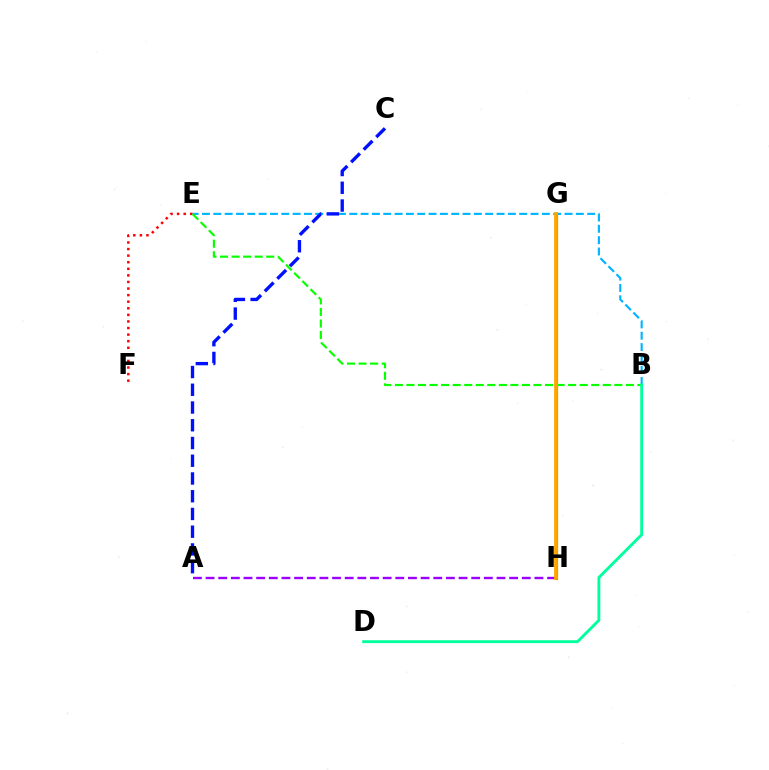{('G', 'H'): [{'color': '#b3ff00', 'line_style': 'solid', 'thickness': 2.35}, {'color': '#ff00bd', 'line_style': 'solid', 'thickness': 2.22}, {'color': '#ffa500', 'line_style': 'solid', 'thickness': 2.71}], ('B', 'E'): [{'color': '#00b5ff', 'line_style': 'dashed', 'thickness': 1.54}, {'color': '#08ff00', 'line_style': 'dashed', 'thickness': 1.57}], ('E', 'F'): [{'color': '#ff0000', 'line_style': 'dotted', 'thickness': 1.79}], ('A', 'C'): [{'color': '#0010ff', 'line_style': 'dashed', 'thickness': 2.41}], ('A', 'H'): [{'color': '#9b00ff', 'line_style': 'dashed', 'thickness': 1.72}], ('B', 'D'): [{'color': '#00ff9d', 'line_style': 'solid', 'thickness': 2.07}]}